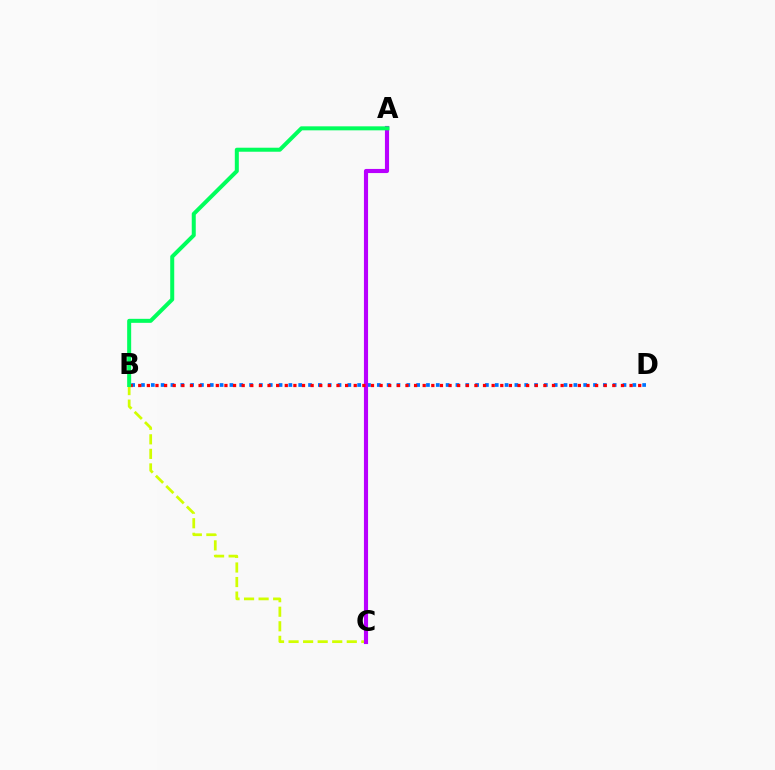{('B', 'C'): [{'color': '#d1ff00', 'line_style': 'dashed', 'thickness': 1.98}], ('B', 'D'): [{'color': '#0074ff', 'line_style': 'dotted', 'thickness': 2.67}, {'color': '#ff0000', 'line_style': 'dotted', 'thickness': 2.34}], ('A', 'C'): [{'color': '#b900ff', 'line_style': 'solid', 'thickness': 2.97}], ('A', 'B'): [{'color': '#00ff5c', 'line_style': 'solid', 'thickness': 2.88}]}